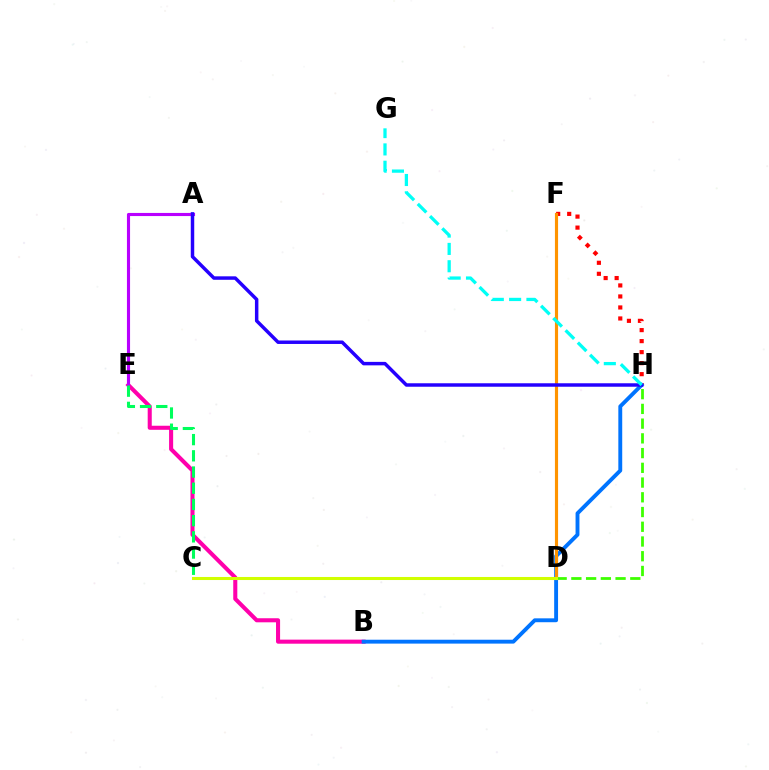{('B', 'E'): [{'color': '#ff00ac', 'line_style': 'solid', 'thickness': 2.93}], ('D', 'H'): [{'color': '#3dff00', 'line_style': 'dashed', 'thickness': 2.0}], ('A', 'E'): [{'color': '#b900ff', 'line_style': 'solid', 'thickness': 2.24}], ('F', 'H'): [{'color': '#ff0000', 'line_style': 'dotted', 'thickness': 2.99}], ('B', 'H'): [{'color': '#0074ff', 'line_style': 'solid', 'thickness': 2.79}], ('D', 'F'): [{'color': '#ff9400', 'line_style': 'solid', 'thickness': 2.26}], ('A', 'H'): [{'color': '#2500ff', 'line_style': 'solid', 'thickness': 2.5}], ('C', 'D'): [{'color': '#d1ff00', 'line_style': 'solid', 'thickness': 2.2}], ('G', 'H'): [{'color': '#00fff6', 'line_style': 'dashed', 'thickness': 2.35}], ('C', 'E'): [{'color': '#00ff5c', 'line_style': 'dashed', 'thickness': 2.2}]}